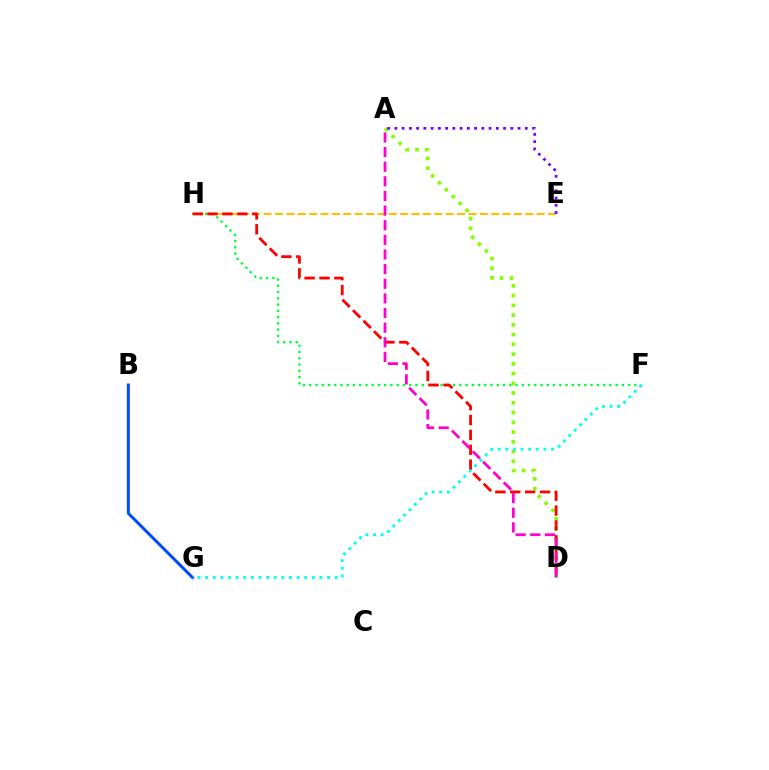{('E', 'H'): [{'color': '#ffbd00', 'line_style': 'dashed', 'thickness': 1.55}], ('A', 'D'): [{'color': '#84ff00', 'line_style': 'dotted', 'thickness': 2.65}, {'color': '#ff00cf', 'line_style': 'dashed', 'thickness': 1.99}], ('B', 'G'): [{'color': '#004bff', 'line_style': 'solid', 'thickness': 2.17}], ('F', 'H'): [{'color': '#00ff39', 'line_style': 'dotted', 'thickness': 1.7}], ('D', 'H'): [{'color': '#ff0000', 'line_style': 'dashed', 'thickness': 2.02}], ('A', 'E'): [{'color': '#7200ff', 'line_style': 'dotted', 'thickness': 1.97}], ('F', 'G'): [{'color': '#00fff6', 'line_style': 'dotted', 'thickness': 2.07}]}